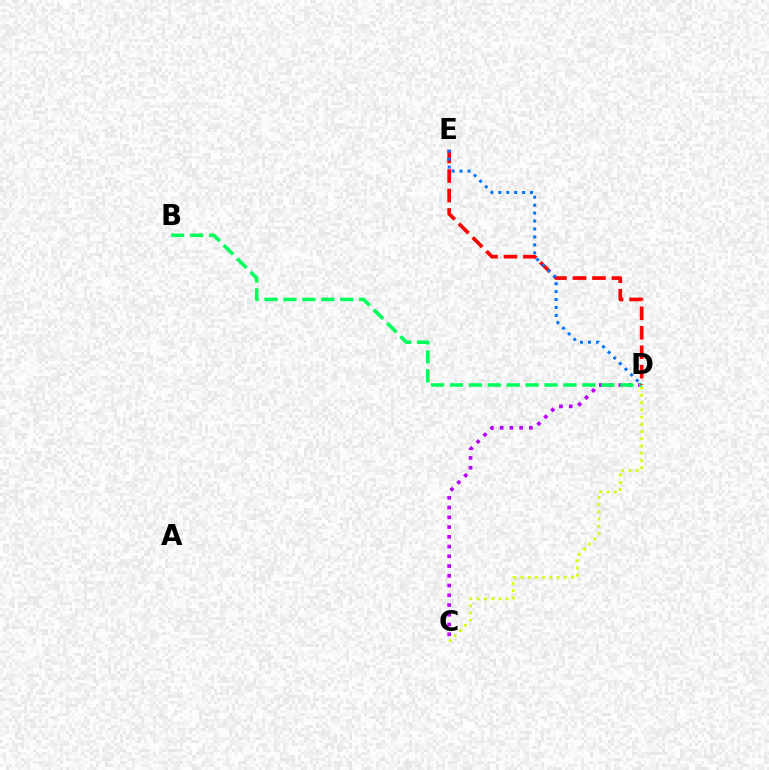{('C', 'D'): [{'color': '#b900ff', 'line_style': 'dotted', 'thickness': 2.65}, {'color': '#d1ff00', 'line_style': 'dotted', 'thickness': 1.97}], ('B', 'D'): [{'color': '#00ff5c', 'line_style': 'dashed', 'thickness': 2.57}], ('D', 'E'): [{'color': '#ff0000', 'line_style': 'dashed', 'thickness': 2.65}, {'color': '#0074ff', 'line_style': 'dotted', 'thickness': 2.16}]}